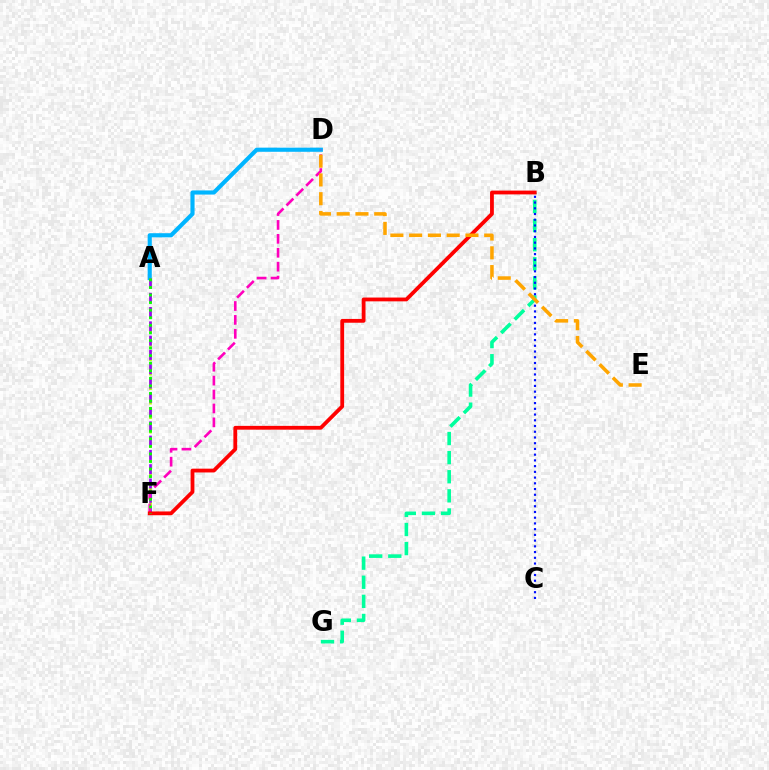{('A', 'D'): [{'color': '#00b5ff', 'line_style': 'solid', 'thickness': 2.98}], ('B', 'G'): [{'color': '#00ff9d', 'line_style': 'dashed', 'thickness': 2.6}], ('A', 'F'): [{'color': '#b3ff00', 'line_style': 'dashed', 'thickness': 1.97}, {'color': '#9b00ff', 'line_style': 'dashed', 'thickness': 1.94}, {'color': '#08ff00', 'line_style': 'dotted', 'thickness': 2.06}], ('D', 'F'): [{'color': '#ff00bd', 'line_style': 'dashed', 'thickness': 1.89}], ('B', 'F'): [{'color': '#ff0000', 'line_style': 'solid', 'thickness': 2.73}], ('B', 'C'): [{'color': '#0010ff', 'line_style': 'dotted', 'thickness': 1.56}], ('D', 'E'): [{'color': '#ffa500', 'line_style': 'dashed', 'thickness': 2.55}]}